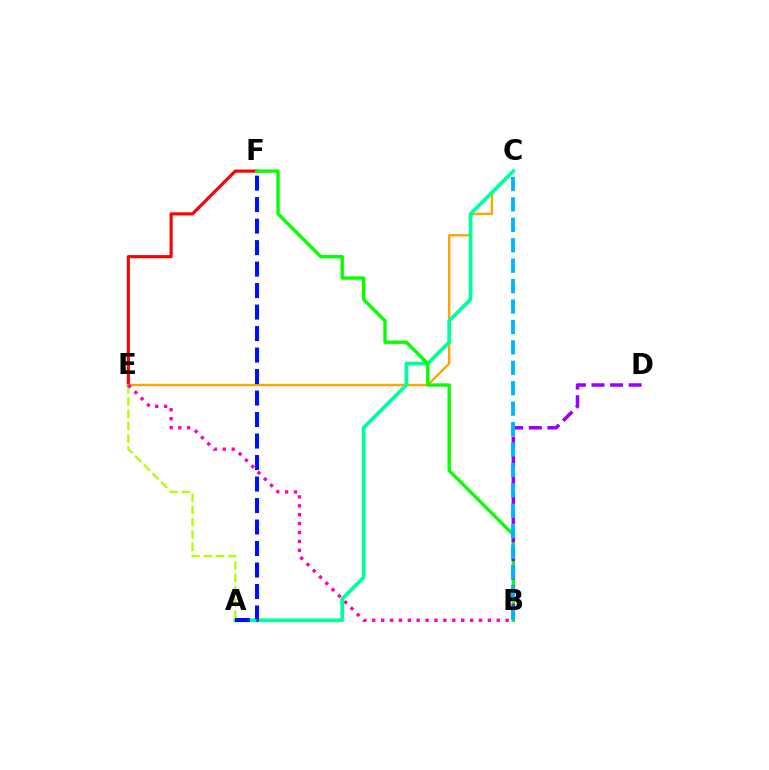{('A', 'E'): [{'color': '#b3ff00', 'line_style': 'dashed', 'thickness': 1.67}], ('E', 'F'): [{'color': '#ff0000', 'line_style': 'solid', 'thickness': 2.27}], ('C', 'E'): [{'color': '#ffa500', 'line_style': 'solid', 'thickness': 1.73}], ('A', 'C'): [{'color': '#00ff9d', 'line_style': 'solid', 'thickness': 2.68}], ('B', 'F'): [{'color': '#08ff00', 'line_style': 'solid', 'thickness': 2.43}], ('B', 'D'): [{'color': '#9b00ff', 'line_style': 'dashed', 'thickness': 2.53}], ('B', 'C'): [{'color': '#00b5ff', 'line_style': 'dashed', 'thickness': 2.77}], ('A', 'F'): [{'color': '#0010ff', 'line_style': 'dashed', 'thickness': 2.92}], ('B', 'E'): [{'color': '#ff00bd', 'line_style': 'dotted', 'thickness': 2.42}]}